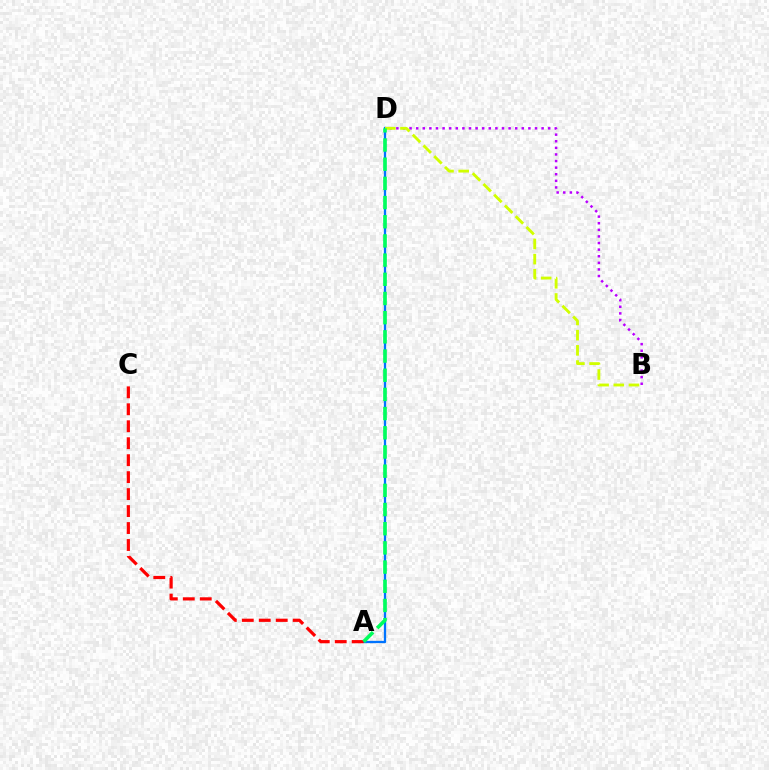{('A', 'D'): [{'color': '#0074ff', 'line_style': 'solid', 'thickness': 1.65}, {'color': '#00ff5c', 'line_style': 'dashed', 'thickness': 2.61}], ('A', 'C'): [{'color': '#ff0000', 'line_style': 'dashed', 'thickness': 2.3}], ('B', 'D'): [{'color': '#b900ff', 'line_style': 'dotted', 'thickness': 1.79}, {'color': '#d1ff00', 'line_style': 'dashed', 'thickness': 2.06}]}